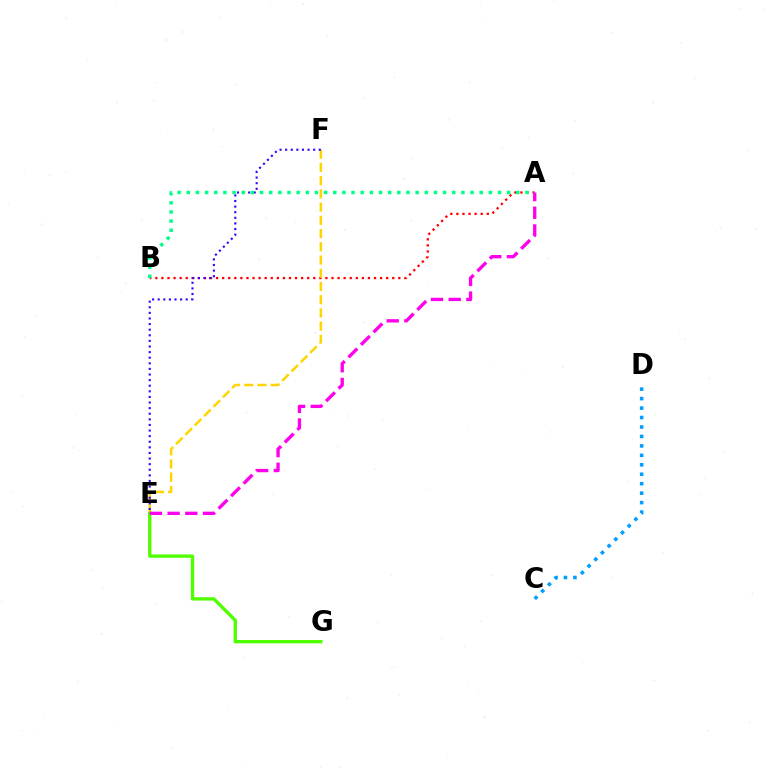{('A', 'B'): [{'color': '#ff0000', 'line_style': 'dotted', 'thickness': 1.65}, {'color': '#00ff86', 'line_style': 'dotted', 'thickness': 2.49}], ('E', 'F'): [{'color': '#ffd500', 'line_style': 'dashed', 'thickness': 1.8}, {'color': '#3700ff', 'line_style': 'dotted', 'thickness': 1.52}], ('C', 'D'): [{'color': '#009eff', 'line_style': 'dotted', 'thickness': 2.57}], ('E', 'G'): [{'color': '#4fff00', 'line_style': 'solid', 'thickness': 2.41}], ('A', 'E'): [{'color': '#ff00ed', 'line_style': 'dashed', 'thickness': 2.41}]}